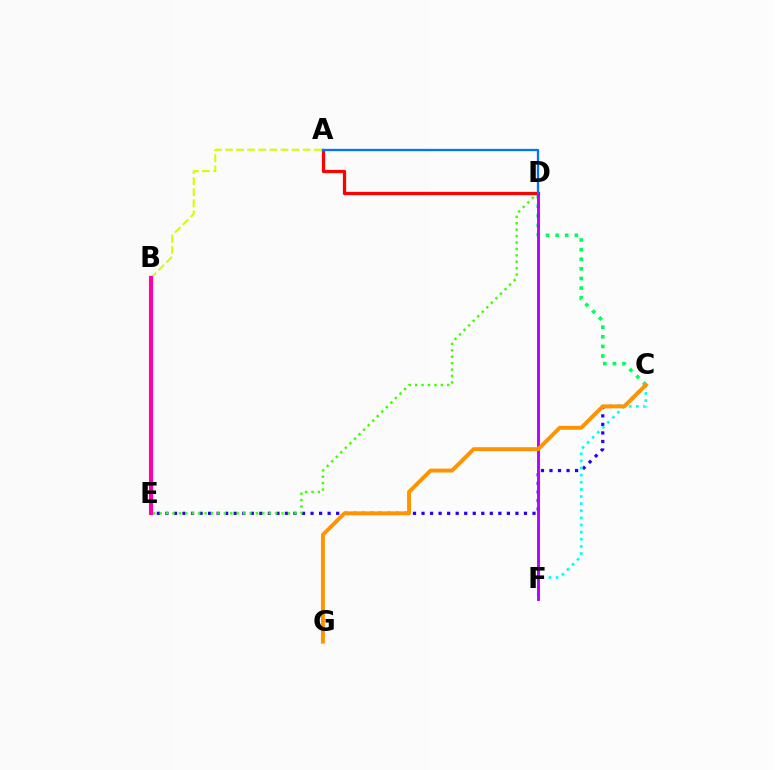{('C', 'D'): [{'color': '#00ff5c', 'line_style': 'dotted', 'thickness': 2.61}], ('C', 'E'): [{'color': '#2500ff', 'line_style': 'dotted', 'thickness': 2.32}], ('A', 'B'): [{'color': '#d1ff00', 'line_style': 'dashed', 'thickness': 1.51}], ('D', 'E'): [{'color': '#3dff00', 'line_style': 'dotted', 'thickness': 1.74}], ('C', 'F'): [{'color': '#00fff6', 'line_style': 'dotted', 'thickness': 1.94}], ('A', 'D'): [{'color': '#ff0000', 'line_style': 'solid', 'thickness': 2.35}, {'color': '#0074ff', 'line_style': 'solid', 'thickness': 1.65}], ('D', 'F'): [{'color': '#b900ff', 'line_style': 'solid', 'thickness': 2.09}], ('C', 'G'): [{'color': '#ff9400', 'line_style': 'solid', 'thickness': 2.83}], ('B', 'E'): [{'color': '#ff00ac', 'line_style': 'solid', 'thickness': 2.97}]}